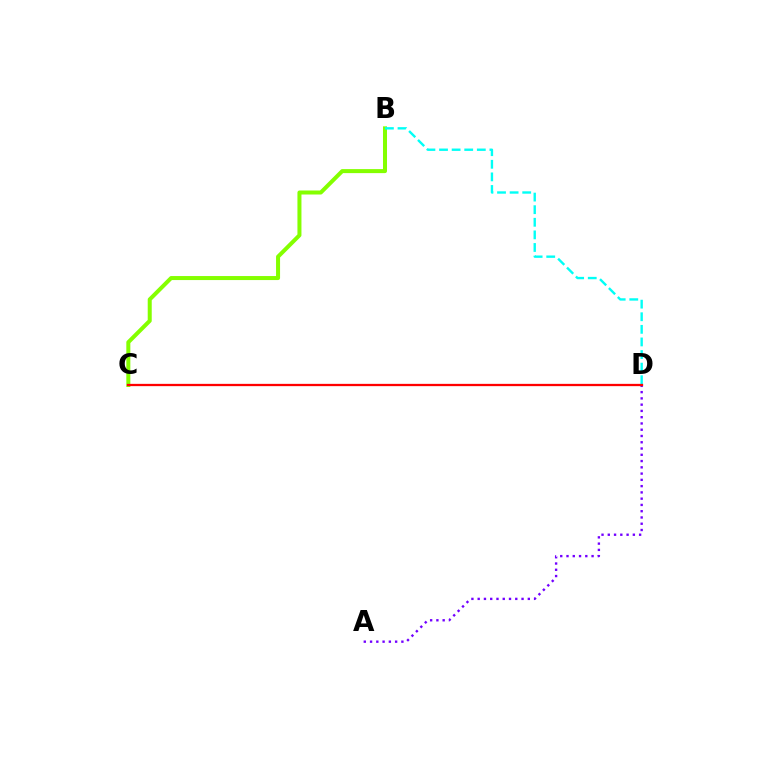{('B', 'C'): [{'color': '#84ff00', 'line_style': 'solid', 'thickness': 2.89}], ('A', 'D'): [{'color': '#7200ff', 'line_style': 'dotted', 'thickness': 1.7}], ('B', 'D'): [{'color': '#00fff6', 'line_style': 'dashed', 'thickness': 1.71}], ('C', 'D'): [{'color': '#ff0000', 'line_style': 'solid', 'thickness': 1.64}]}